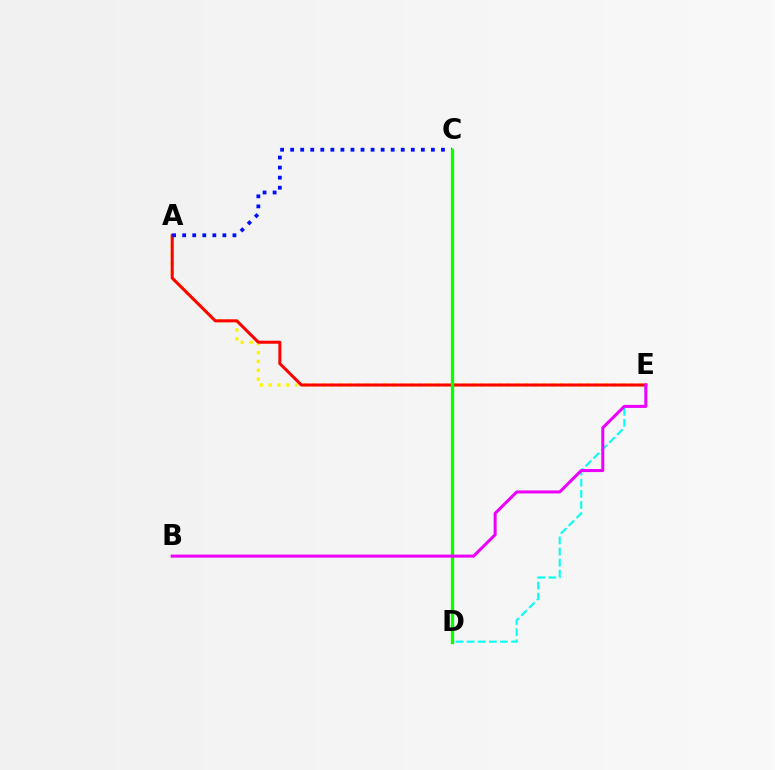{('A', 'E'): [{'color': '#fcf500', 'line_style': 'dotted', 'thickness': 2.4}, {'color': '#ff0000', 'line_style': 'solid', 'thickness': 2.18}], ('D', 'E'): [{'color': '#00fff6', 'line_style': 'dashed', 'thickness': 1.51}], ('A', 'C'): [{'color': '#0010ff', 'line_style': 'dotted', 'thickness': 2.73}], ('C', 'D'): [{'color': '#08ff00', 'line_style': 'solid', 'thickness': 2.37}], ('B', 'E'): [{'color': '#ee00ff', 'line_style': 'solid', 'thickness': 2.18}]}